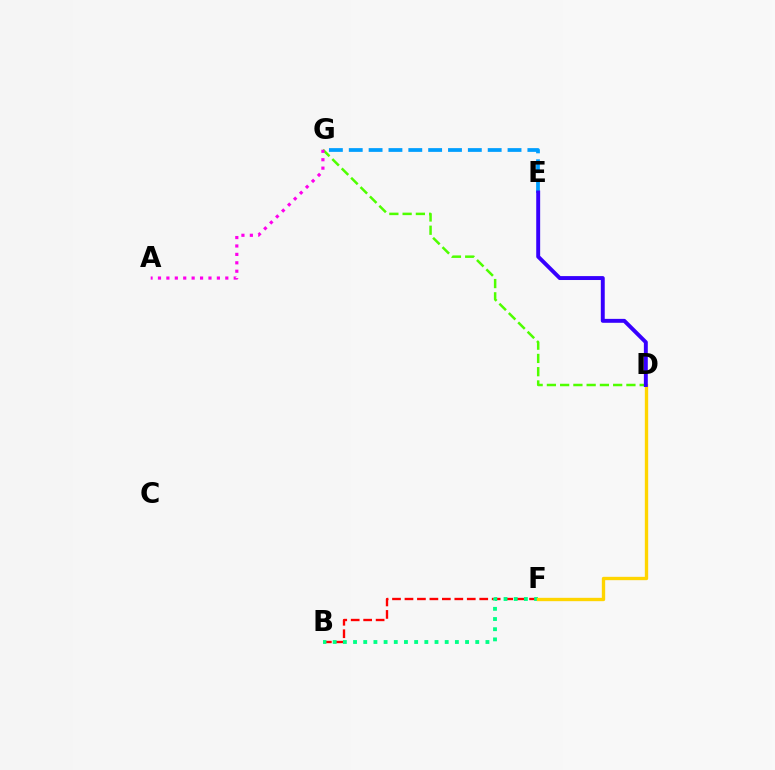{('B', 'F'): [{'color': '#ff0000', 'line_style': 'dashed', 'thickness': 1.69}, {'color': '#00ff86', 'line_style': 'dotted', 'thickness': 2.77}], ('D', 'G'): [{'color': '#4fff00', 'line_style': 'dashed', 'thickness': 1.8}], ('A', 'G'): [{'color': '#ff00ed', 'line_style': 'dotted', 'thickness': 2.29}], ('E', 'G'): [{'color': '#009eff', 'line_style': 'dashed', 'thickness': 2.7}], ('D', 'F'): [{'color': '#ffd500', 'line_style': 'solid', 'thickness': 2.42}], ('D', 'E'): [{'color': '#3700ff', 'line_style': 'solid', 'thickness': 2.82}]}